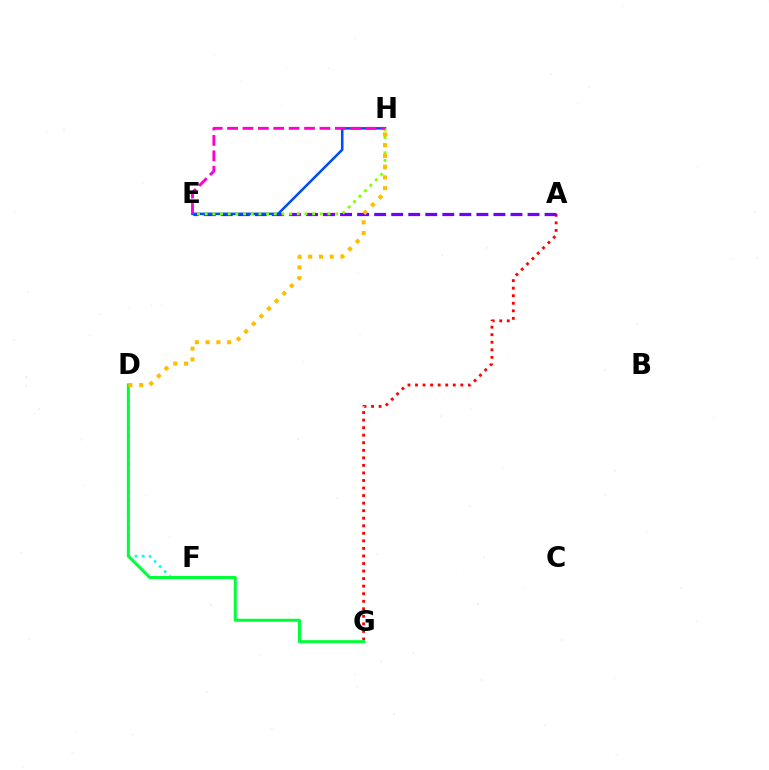{('A', 'G'): [{'color': '#ff0000', 'line_style': 'dotted', 'thickness': 2.05}], ('A', 'E'): [{'color': '#7200ff', 'line_style': 'dashed', 'thickness': 2.32}], ('E', 'H'): [{'color': '#004bff', 'line_style': 'solid', 'thickness': 1.83}, {'color': '#84ff00', 'line_style': 'dotted', 'thickness': 2.08}, {'color': '#ff00cf', 'line_style': 'dashed', 'thickness': 2.09}], ('D', 'F'): [{'color': '#00fff6', 'line_style': 'dotted', 'thickness': 1.93}], ('D', 'G'): [{'color': '#00ff39', 'line_style': 'solid', 'thickness': 2.17}], ('D', 'H'): [{'color': '#ffbd00', 'line_style': 'dotted', 'thickness': 2.92}]}